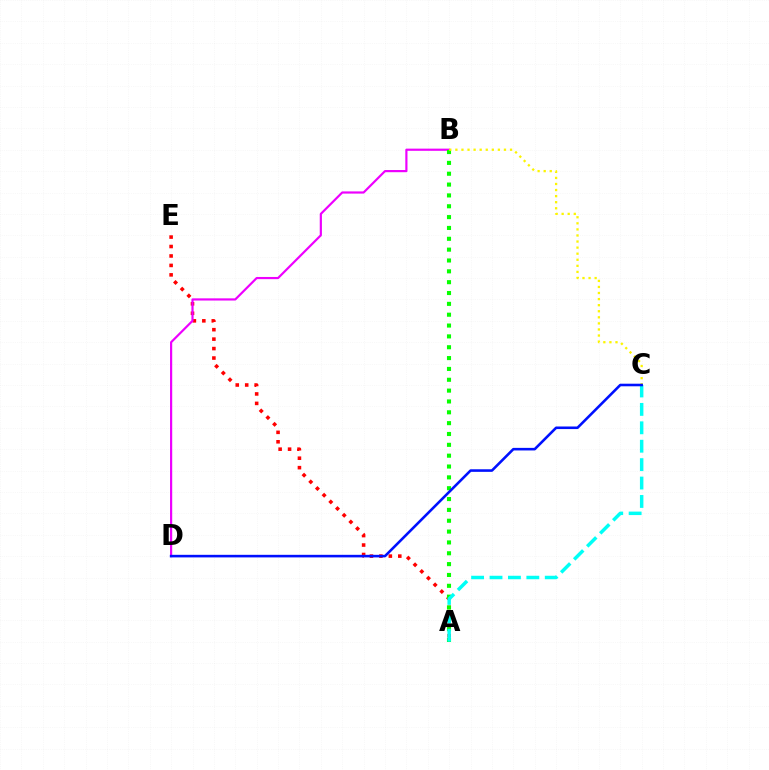{('A', 'E'): [{'color': '#ff0000', 'line_style': 'dotted', 'thickness': 2.57}], ('B', 'D'): [{'color': '#ee00ff', 'line_style': 'solid', 'thickness': 1.57}], ('A', 'B'): [{'color': '#08ff00', 'line_style': 'dotted', 'thickness': 2.95}], ('B', 'C'): [{'color': '#fcf500', 'line_style': 'dotted', 'thickness': 1.65}], ('A', 'C'): [{'color': '#00fff6', 'line_style': 'dashed', 'thickness': 2.5}], ('C', 'D'): [{'color': '#0010ff', 'line_style': 'solid', 'thickness': 1.86}]}